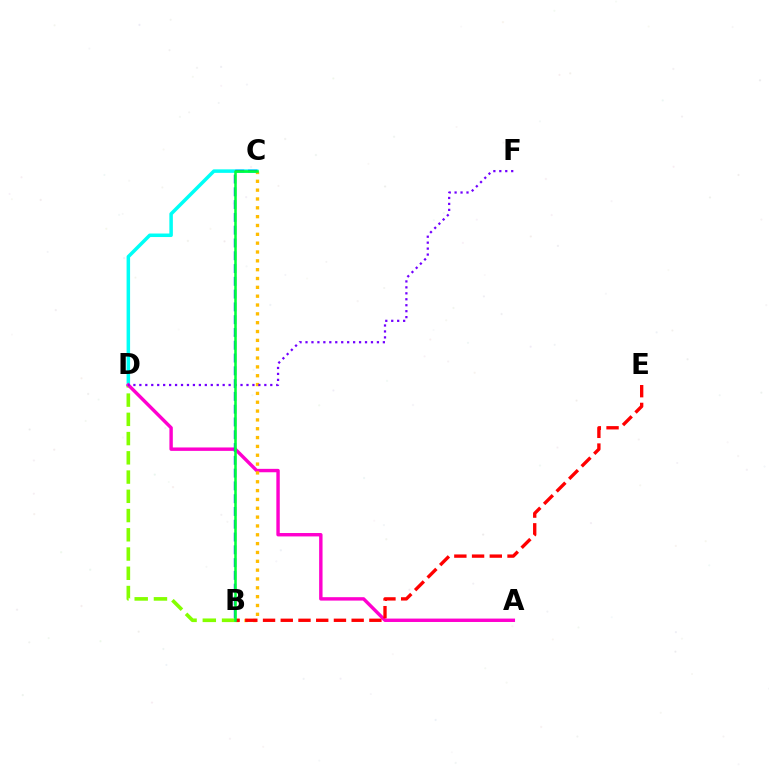{('C', 'D'): [{'color': '#00fff6', 'line_style': 'solid', 'thickness': 2.53}], ('B', 'D'): [{'color': '#84ff00', 'line_style': 'dashed', 'thickness': 2.61}], ('A', 'D'): [{'color': '#ff00cf', 'line_style': 'solid', 'thickness': 2.45}], ('B', 'C'): [{'color': '#ffbd00', 'line_style': 'dotted', 'thickness': 2.4}, {'color': '#004bff', 'line_style': 'dashed', 'thickness': 1.74}, {'color': '#00ff39', 'line_style': 'solid', 'thickness': 1.85}], ('B', 'E'): [{'color': '#ff0000', 'line_style': 'dashed', 'thickness': 2.41}], ('D', 'F'): [{'color': '#7200ff', 'line_style': 'dotted', 'thickness': 1.62}]}